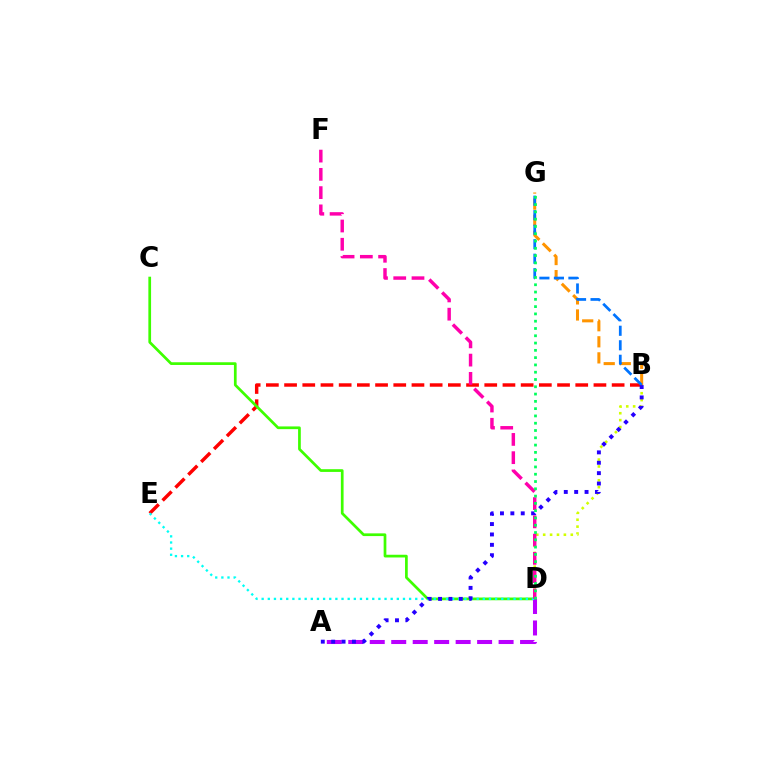{('B', 'E'): [{'color': '#ff0000', 'line_style': 'dashed', 'thickness': 2.47}], ('C', 'D'): [{'color': '#3dff00', 'line_style': 'solid', 'thickness': 1.95}], ('B', 'G'): [{'color': '#ff9400', 'line_style': 'dashed', 'thickness': 2.18}, {'color': '#0074ff', 'line_style': 'dashed', 'thickness': 1.97}], ('A', 'D'): [{'color': '#b900ff', 'line_style': 'dashed', 'thickness': 2.92}], ('B', 'D'): [{'color': '#d1ff00', 'line_style': 'dotted', 'thickness': 1.88}], ('D', 'E'): [{'color': '#00fff6', 'line_style': 'dotted', 'thickness': 1.67}], ('A', 'B'): [{'color': '#2500ff', 'line_style': 'dotted', 'thickness': 2.82}], ('D', 'F'): [{'color': '#ff00ac', 'line_style': 'dashed', 'thickness': 2.48}], ('D', 'G'): [{'color': '#00ff5c', 'line_style': 'dotted', 'thickness': 1.98}]}